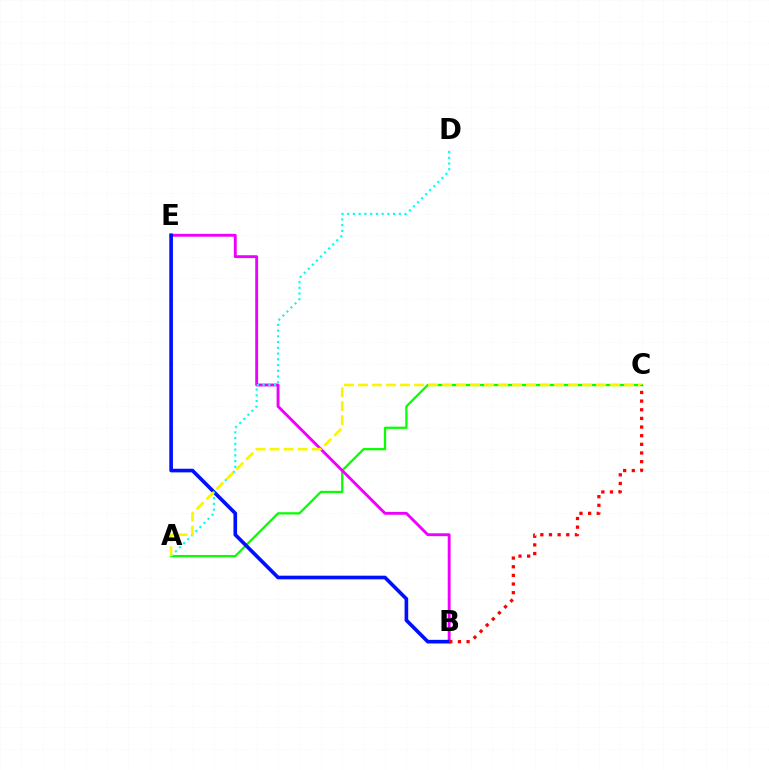{('A', 'C'): [{'color': '#08ff00', 'line_style': 'solid', 'thickness': 1.63}, {'color': '#fcf500', 'line_style': 'dashed', 'thickness': 1.9}], ('B', 'E'): [{'color': '#ee00ff', 'line_style': 'solid', 'thickness': 2.07}, {'color': '#0010ff', 'line_style': 'solid', 'thickness': 2.62}], ('A', 'D'): [{'color': '#00fff6', 'line_style': 'dotted', 'thickness': 1.56}], ('B', 'C'): [{'color': '#ff0000', 'line_style': 'dotted', 'thickness': 2.35}]}